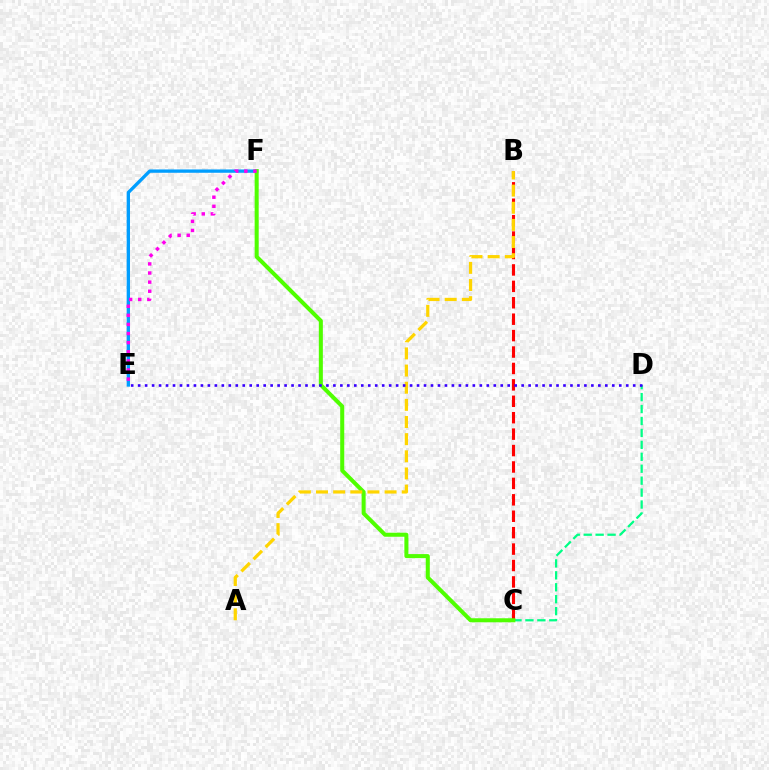{('C', 'D'): [{'color': '#00ff86', 'line_style': 'dashed', 'thickness': 1.62}], ('E', 'F'): [{'color': '#009eff', 'line_style': 'solid', 'thickness': 2.39}, {'color': '#ff00ed', 'line_style': 'dotted', 'thickness': 2.47}], ('B', 'C'): [{'color': '#ff0000', 'line_style': 'dashed', 'thickness': 2.23}], ('C', 'F'): [{'color': '#4fff00', 'line_style': 'solid', 'thickness': 2.91}], ('A', 'B'): [{'color': '#ffd500', 'line_style': 'dashed', 'thickness': 2.33}], ('D', 'E'): [{'color': '#3700ff', 'line_style': 'dotted', 'thickness': 1.89}]}